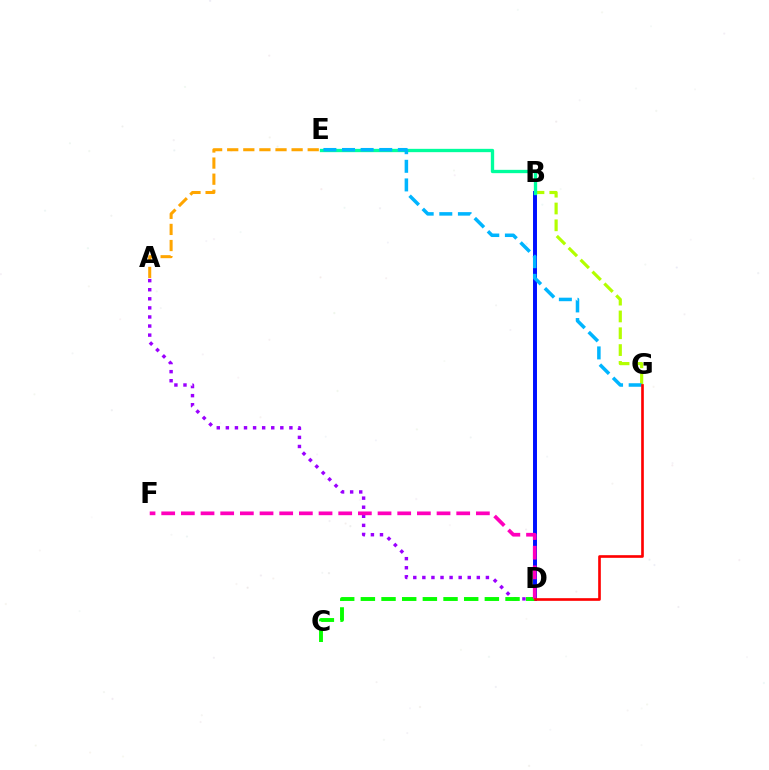{('B', 'G'): [{'color': '#b3ff00', 'line_style': 'dashed', 'thickness': 2.28}], ('A', 'D'): [{'color': '#9b00ff', 'line_style': 'dotted', 'thickness': 2.47}], ('B', 'D'): [{'color': '#0010ff', 'line_style': 'solid', 'thickness': 2.85}], ('B', 'E'): [{'color': '#00ff9d', 'line_style': 'solid', 'thickness': 2.39}], ('C', 'D'): [{'color': '#08ff00', 'line_style': 'dashed', 'thickness': 2.81}], ('D', 'F'): [{'color': '#ff00bd', 'line_style': 'dashed', 'thickness': 2.67}], ('A', 'E'): [{'color': '#ffa500', 'line_style': 'dashed', 'thickness': 2.19}], ('E', 'G'): [{'color': '#00b5ff', 'line_style': 'dashed', 'thickness': 2.53}], ('D', 'G'): [{'color': '#ff0000', 'line_style': 'solid', 'thickness': 1.9}]}